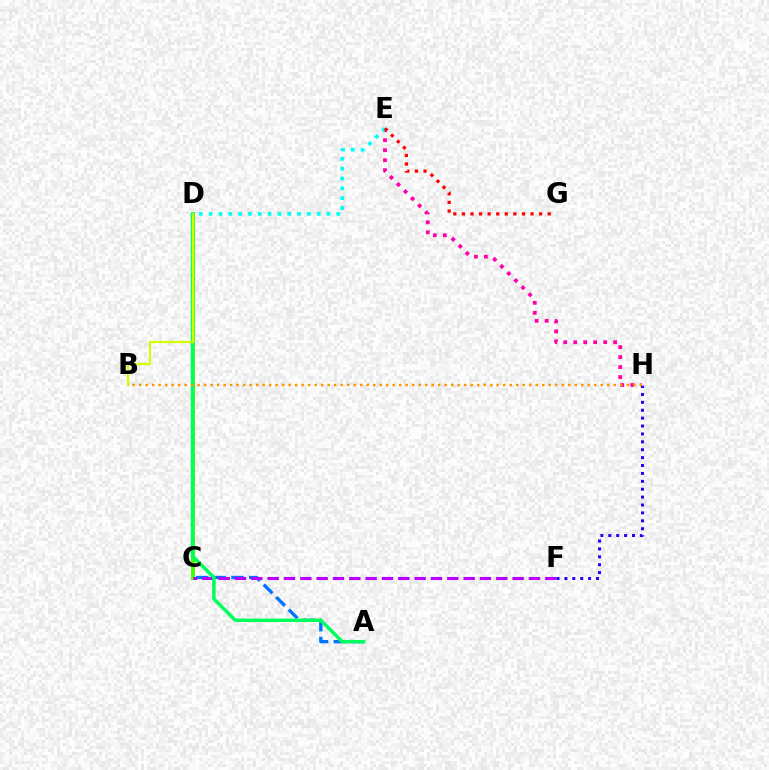{('A', 'C'): [{'color': '#0074ff', 'line_style': 'dashed', 'thickness': 2.4}], ('C', 'D'): [{'color': '#3dff00', 'line_style': 'solid', 'thickness': 2.81}], ('C', 'F'): [{'color': '#b900ff', 'line_style': 'dashed', 'thickness': 2.22}], ('A', 'D'): [{'color': '#00ff5c', 'line_style': 'solid', 'thickness': 2.51}], ('E', 'H'): [{'color': '#ff00ac', 'line_style': 'dotted', 'thickness': 2.71}], ('F', 'H'): [{'color': '#2500ff', 'line_style': 'dotted', 'thickness': 2.15}], ('B', 'D'): [{'color': '#d1ff00', 'line_style': 'solid', 'thickness': 1.58}], ('D', 'E'): [{'color': '#00fff6', 'line_style': 'dotted', 'thickness': 2.67}], ('B', 'H'): [{'color': '#ff9400', 'line_style': 'dotted', 'thickness': 1.77}], ('E', 'G'): [{'color': '#ff0000', 'line_style': 'dotted', 'thickness': 2.33}]}